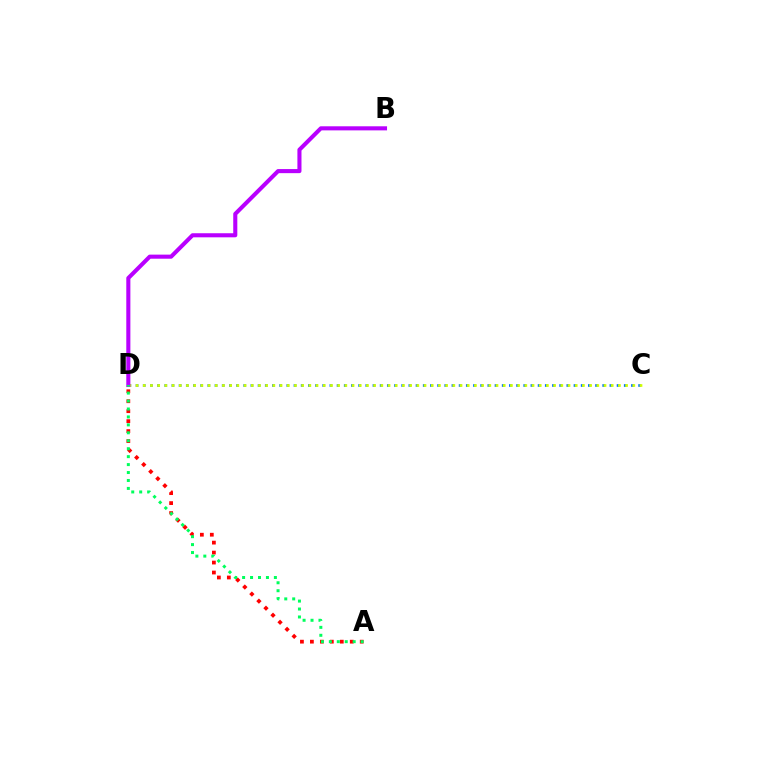{('A', 'D'): [{'color': '#ff0000', 'line_style': 'dotted', 'thickness': 2.71}, {'color': '#00ff5c', 'line_style': 'dotted', 'thickness': 2.16}], ('C', 'D'): [{'color': '#0074ff', 'line_style': 'dotted', 'thickness': 1.95}, {'color': '#d1ff00', 'line_style': 'dotted', 'thickness': 1.96}], ('B', 'D'): [{'color': '#b900ff', 'line_style': 'solid', 'thickness': 2.94}]}